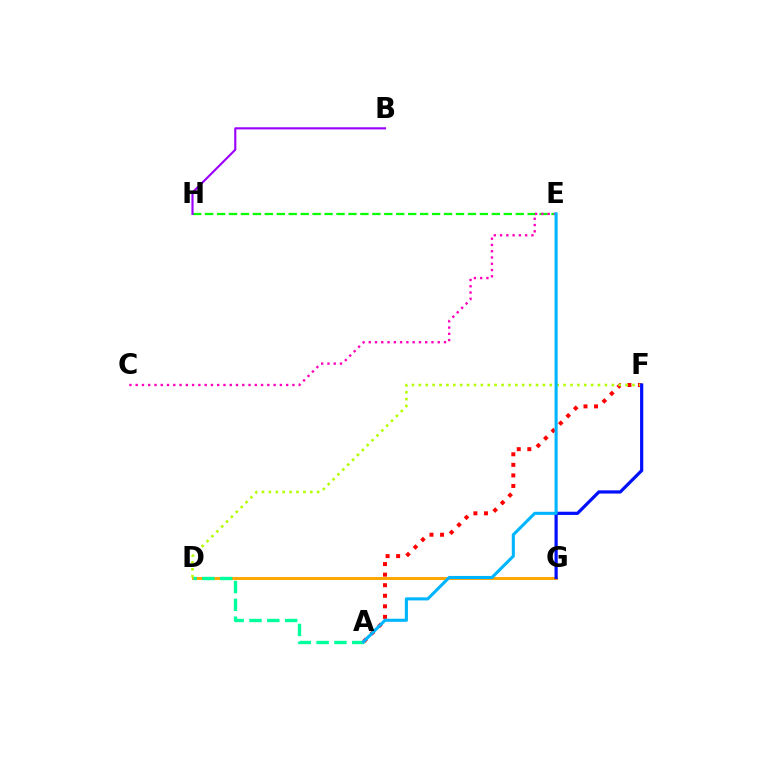{('D', 'G'): [{'color': '#ffa500', 'line_style': 'solid', 'thickness': 2.1}], ('E', 'H'): [{'color': '#08ff00', 'line_style': 'dashed', 'thickness': 1.62}], ('A', 'F'): [{'color': '#ff0000', 'line_style': 'dotted', 'thickness': 2.87}], ('D', 'F'): [{'color': '#b3ff00', 'line_style': 'dotted', 'thickness': 1.87}], ('C', 'E'): [{'color': '#ff00bd', 'line_style': 'dotted', 'thickness': 1.7}], ('A', 'D'): [{'color': '#00ff9d', 'line_style': 'dashed', 'thickness': 2.42}], ('B', 'H'): [{'color': '#9b00ff', 'line_style': 'solid', 'thickness': 1.54}], ('F', 'G'): [{'color': '#0010ff', 'line_style': 'solid', 'thickness': 2.31}], ('A', 'E'): [{'color': '#00b5ff', 'line_style': 'solid', 'thickness': 2.22}]}